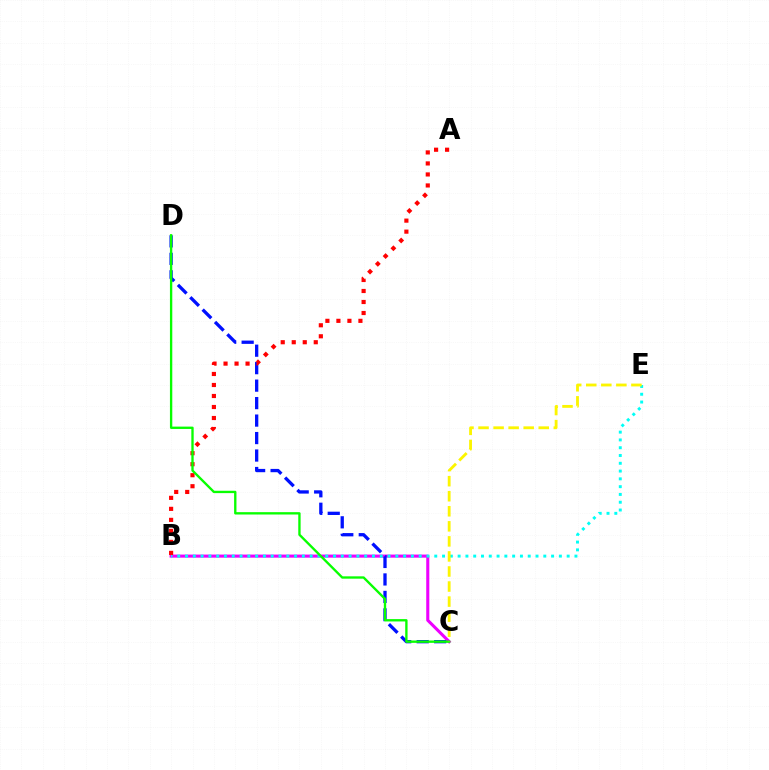{('B', 'C'): [{'color': '#ee00ff', 'line_style': 'solid', 'thickness': 2.22}], ('C', 'D'): [{'color': '#0010ff', 'line_style': 'dashed', 'thickness': 2.37}, {'color': '#08ff00', 'line_style': 'solid', 'thickness': 1.69}], ('B', 'E'): [{'color': '#00fff6', 'line_style': 'dotted', 'thickness': 2.12}], ('A', 'B'): [{'color': '#ff0000', 'line_style': 'dotted', 'thickness': 2.99}], ('C', 'E'): [{'color': '#fcf500', 'line_style': 'dashed', 'thickness': 2.04}]}